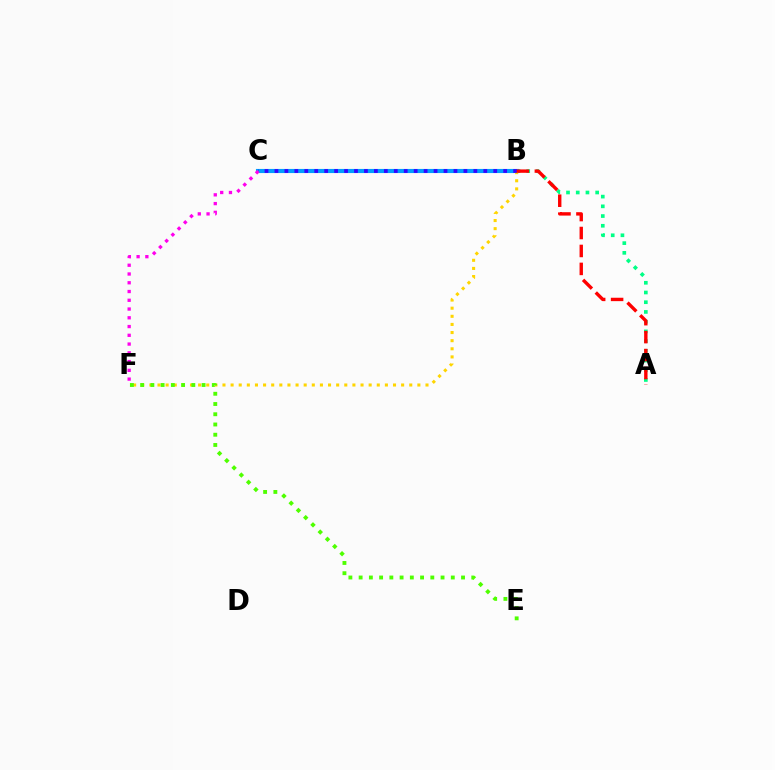{('A', 'B'): [{'color': '#00ff86', 'line_style': 'dotted', 'thickness': 2.64}, {'color': '#ff0000', 'line_style': 'dashed', 'thickness': 2.44}], ('B', 'C'): [{'color': '#009eff', 'line_style': 'solid', 'thickness': 2.97}, {'color': '#3700ff', 'line_style': 'dotted', 'thickness': 2.7}], ('B', 'F'): [{'color': '#ffd500', 'line_style': 'dotted', 'thickness': 2.21}], ('E', 'F'): [{'color': '#4fff00', 'line_style': 'dotted', 'thickness': 2.78}], ('C', 'F'): [{'color': '#ff00ed', 'line_style': 'dotted', 'thickness': 2.38}]}